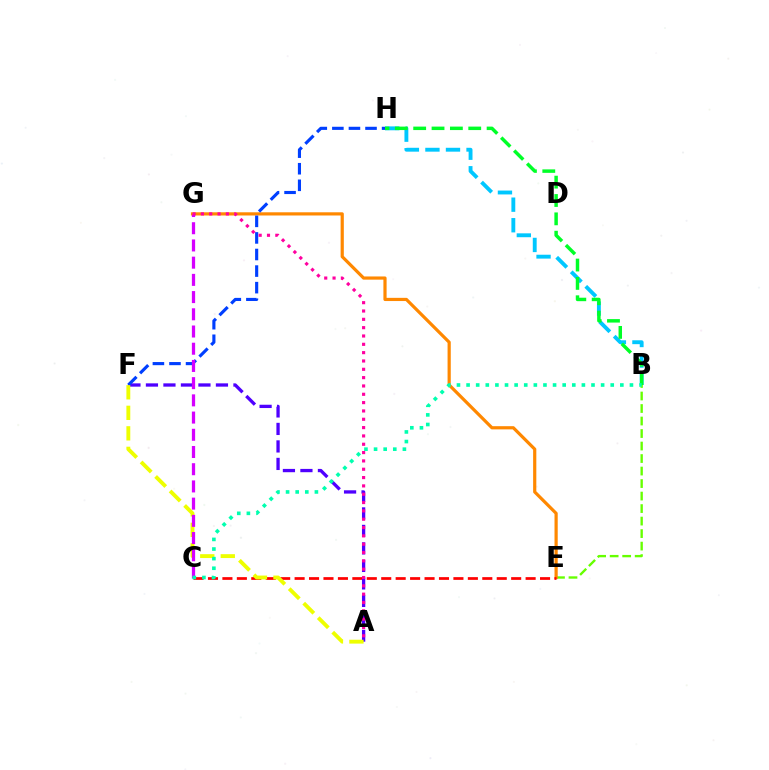{('B', 'E'): [{'color': '#66ff00', 'line_style': 'dashed', 'thickness': 1.7}], ('E', 'G'): [{'color': '#ff8800', 'line_style': 'solid', 'thickness': 2.3}], ('C', 'E'): [{'color': '#ff0000', 'line_style': 'dashed', 'thickness': 1.96}], ('A', 'F'): [{'color': '#4f00ff', 'line_style': 'dashed', 'thickness': 2.38}, {'color': '#eeff00', 'line_style': 'dashed', 'thickness': 2.79}], ('F', 'H'): [{'color': '#003fff', 'line_style': 'dashed', 'thickness': 2.25}], ('B', 'H'): [{'color': '#00c7ff', 'line_style': 'dashed', 'thickness': 2.79}, {'color': '#00ff27', 'line_style': 'dashed', 'thickness': 2.49}], ('C', 'G'): [{'color': '#d600ff', 'line_style': 'dashed', 'thickness': 2.34}], ('A', 'G'): [{'color': '#ff00a0', 'line_style': 'dotted', 'thickness': 2.26}], ('B', 'C'): [{'color': '#00ffaf', 'line_style': 'dotted', 'thickness': 2.61}]}